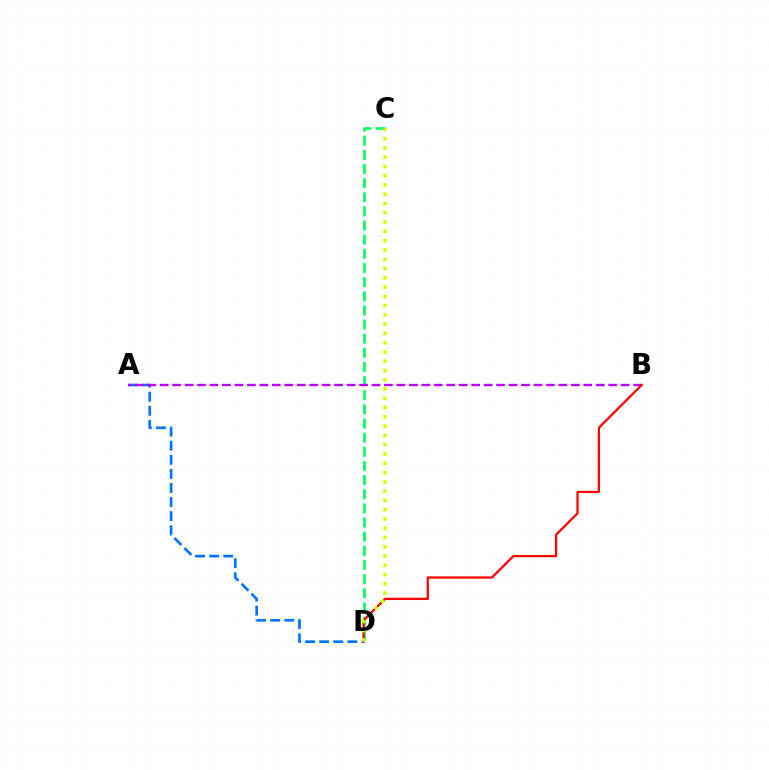{('A', 'D'): [{'color': '#0074ff', 'line_style': 'dashed', 'thickness': 1.91}], ('C', 'D'): [{'color': '#00ff5c', 'line_style': 'dashed', 'thickness': 1.92}, {'color': '#d1ff00', 'line_style': 'dotted', 'thickness': 2.52}], ('A', 'B'): [{'color': '#b900ff', 'line_style': 'dashed', 'thickness': 1.69}], ('B', 'D'): [{'color': '#ff0000', 'line_style': 'solid', 'thickness': 1.63}]}